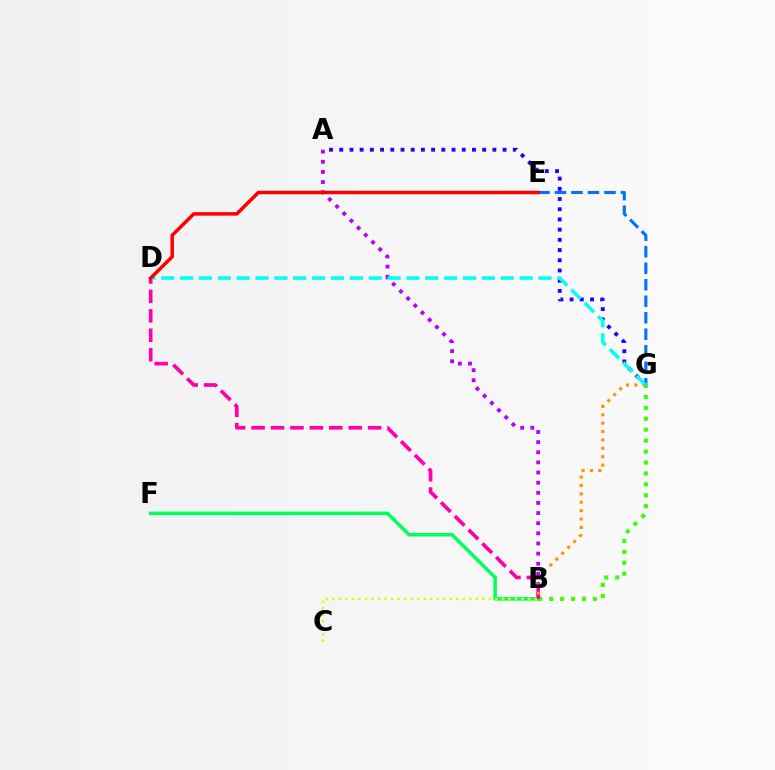{('E', 'G'): [{'color': '#0074ff', 'line_style': 'dashed', 'thickness': 2.24}], ('B', 'F'): [{'color': '#00ff5c', 'line_style': 'solid', 'thickness': 2.52}], ('B', 'G'): [{'color': '#3dff00', 'line_style': 'dotted', 'thickness': 2.97}, {'color': '#ff9400', 'line_style': 'dotted', 'thickness': 2.28}], ('A', 'B'): [{'color': '#b900ff', 'line_style': 'dotted', 'thickness': 2.75}], ('B', 'D'): [{'color': '#ff00ac', 'line_style': 'dashed', 'thickness': 2.64}], ('A', 'G'): [{'color': '#2500ff', 'line_style': 'dotted', 'thickness': 2.77}], ('B', 'C'): [{'color': '#d1ff00', 'line_style': 'dotted', 'thickness': 1.77}], ('D', 'G'): [{'color': '#00fff6', 'line_style': 'dashed', 'thickness': 2.56}], ('D', 'E'): [{'color': '#ff0000', 'line_style': 'solid', 'thickness': 2.53}]}